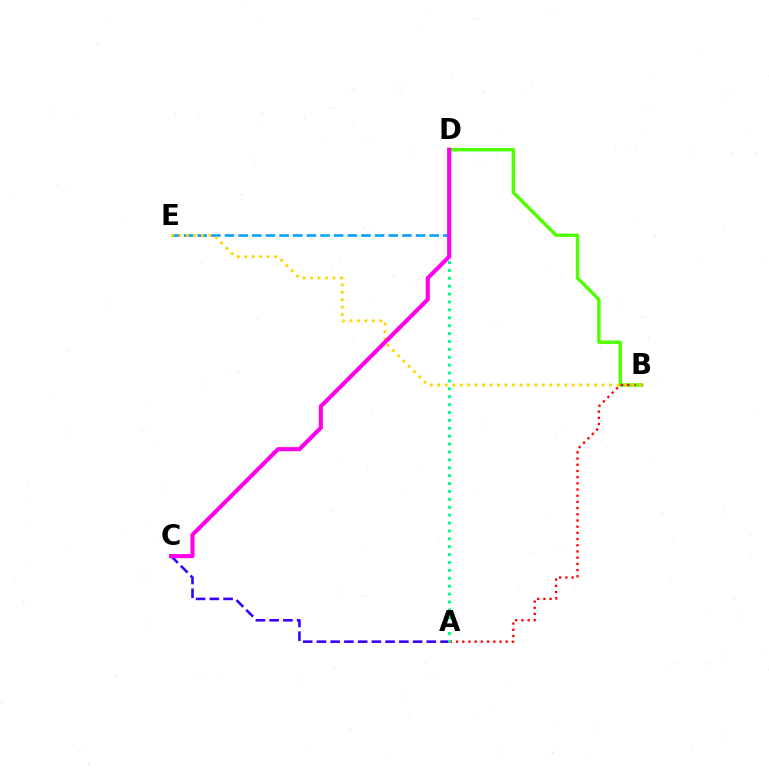{('B', 'D'): [{'color': '#4fff00', 'line_style': 'solid', 'thickness': 2.47}], ('D', 'E'): [{'color': '#009eff', 'line_style': 'dashed', 'thickness': 1.85}], ('A', 'B'): [{'color': '#ff0000', 'line_style': 'dotted', 'thickness': 1.68}], ('A', 'C'): [{'color': '#3700ff', 'line_style': 'dashed', 'thickness': 1.87}], ('B', 'E'): [{'color': '#ffd500', 'line_style': 'dotted', 'thickness': 2.03}], ('A', 'D'): [{'color': '#00ff86', 'line_style': 'dotted', 'thickness': 2.14}], ('C', 'D'): [{'color': '#ff00ed', 'line_style': 'solid', 'thickness': 2.96}]}